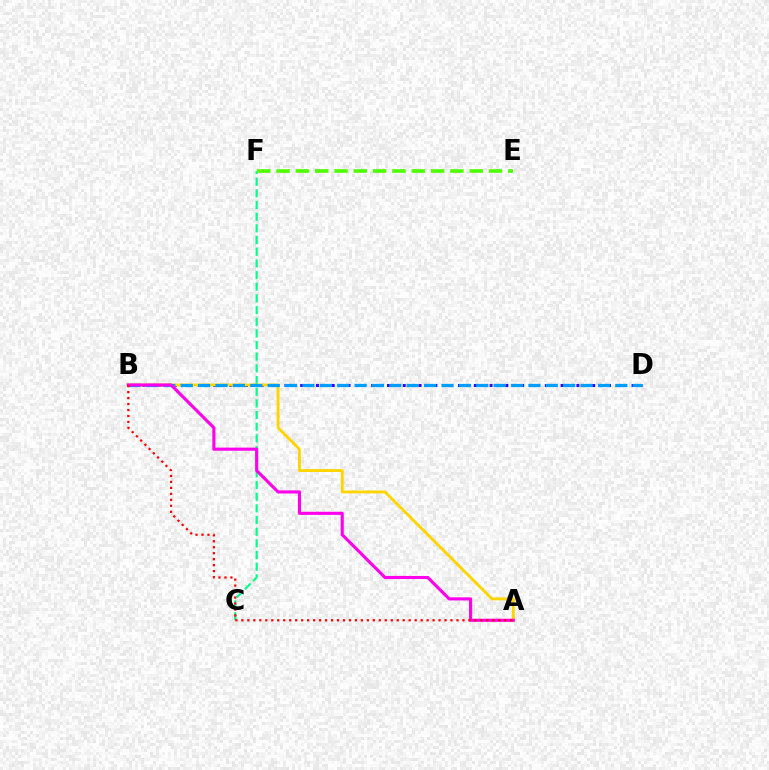{('B', 'D'): [{'color': '#3700ff', 'line_style': 'dotted', 'thickness': 2.14}, {'color': '#009eff', 'line_style': 'dashed', 'thickness': 2.36}], ('C', 'F'): [{'color': '#00ff86', 'line_style': 'dashed', 'thickness': 1.59}], ('A', 'B'): [{'color': '#ffd500', 'line_style': 'solid', 'thickness': 2.07}, {'color': '#ff00ed', 'line_style': 'solid', 'thickness': 2.24}, {'color': '#ff0000', 'line_style': 'dotted', 'thickness': 1.62}], ('E', 'F'): [{'color': '#4fff00', 'line_style': 'dashed', 'thickness': 2.62}]}